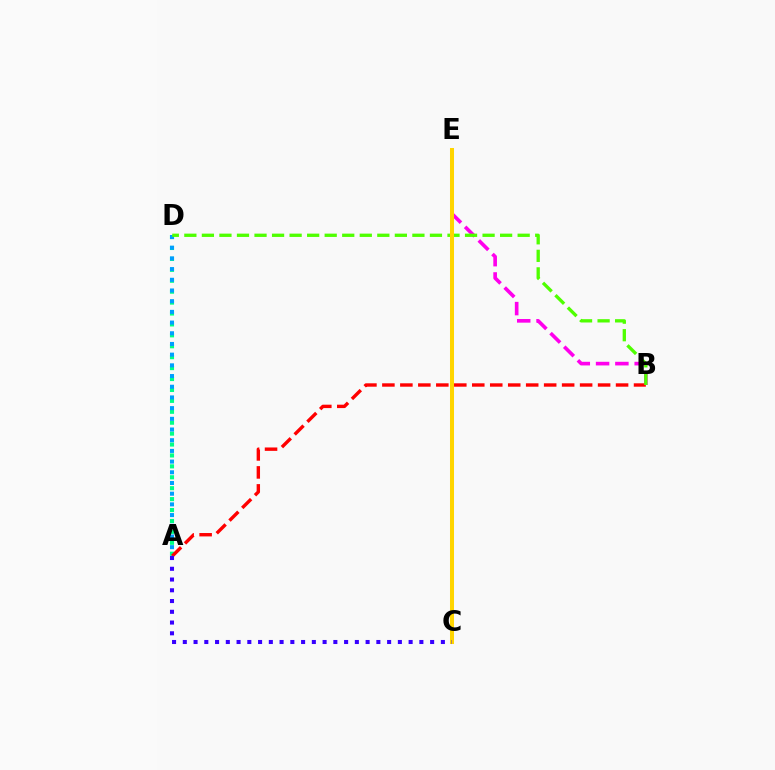{('A', 'D'): [{'color': '#00ff86', 'line_style': 'dotted', 'thickness': 2.97}, {'color': '#009eff', 'line_style': 'dotted', 'thickness': 2.91}], ('B', 'E'): [{'color': '#ff00ed', 'line_style': 'dashed', 'thickness': 2.62}], ('A', 'B'): [{'color': '#ff0000', 'line_style': 'dashed', 'thickness': 2.44}], ('B', 'D'): [{'color': '#4fff00', 'line_style': 'dashed', 'thickness': 2.38}], ('C', 'E'): [{'color': '#ffd500', 'line_style': 'solid', 'thickness': 2.89}], ('A', 'C'): [{'color': '#3700ff', 'line_style': 'dotted', 'thickness': 2.92}]}